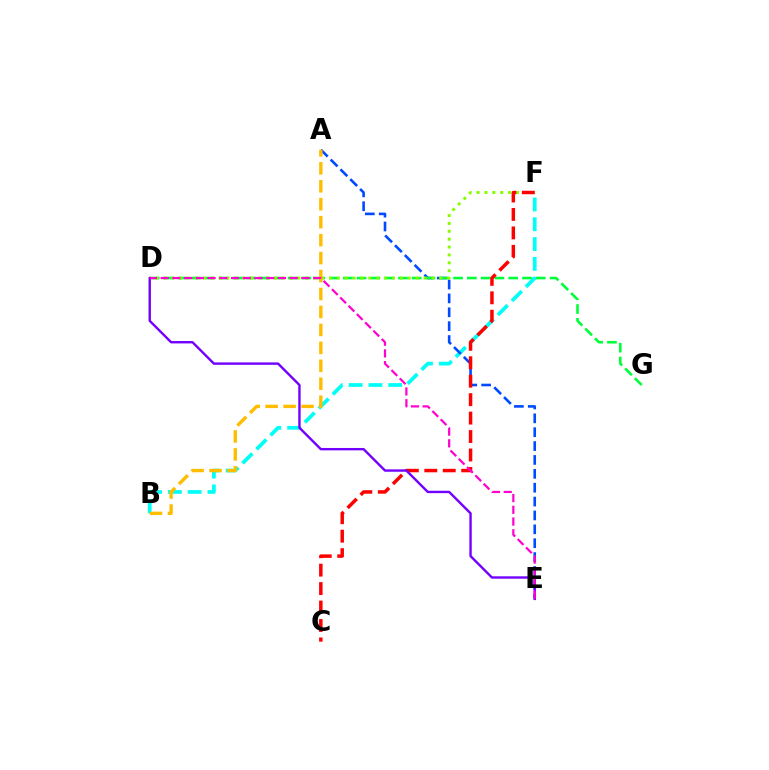{('B', 'F'): [{'color': '#00fff6', 'line_style': 'dashed', 'thickness': 2.69}], ('A', 'E'): [{'color': '#004bff', 'line_style': 'dashed', 'thickness': 1.89}], ('D', 'G'): [{'color': '#00ff39', 'line_style': 'dashed', 'thickness': 1.87}], ('D', 'F'): [{'color': '#84ff00', 'line_style': 'dotted', 'thickness': 2.14}], ('C', 'F'): [{'color': '#ff0000', 'line_style': 'dashed', 'thickness': 2.51}], ('D', 'E'): [{'color': '#7200ff', 'line_style': 'solid', 'thickness': 1.72}, {'color': '#ff00cf', 'line_style': 'dashed', 'thickness': 1.59}], ('A', 'B'): [{'color': '#ffbd00', 'line_style': 'dashed', 'thickness': 2.44}]}